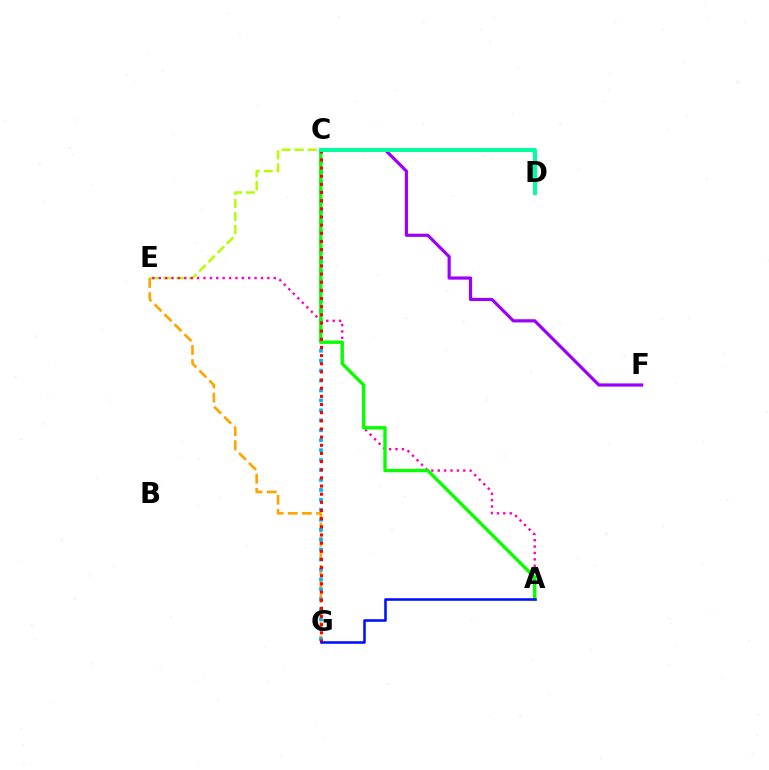{('C', 'E'): [{'color': '#b3ff00', 'line_style': 'dashed', 'thickness': 1.77}], ('A', 'E'): [{'color': '#ff00bd', 'line_style': 'dotted', 'thickness': 1.74}], ('E', 'G'): [{'color': '#ffa500', 'line_style': 'dashed', 'thickness': 1.92}], ('C', 'G'): [{'color': '#00b5ff', 'line_style': 'dotted', 'thickness': 2.7}, {'color': '#ff0000', 'line_style': 'dotted', 'thickness': 2.22}], ('A', 'C'): [{'color': '#08ff00', 'line_style': 'solid', 'thickness': 2.43}], ('C', 'F'): [{'color': '#9b00ff', 'line_style': 'solid', 'thickness': 2.29}], ('A', 'G'): [{'color': '#0010ff', 'line_style': 'solid', 'thickness': 1.85}], ('C', 'D'): [{'color': '#00ff9d', 'line_style': 'solid', 'thickness': 2.85}]}